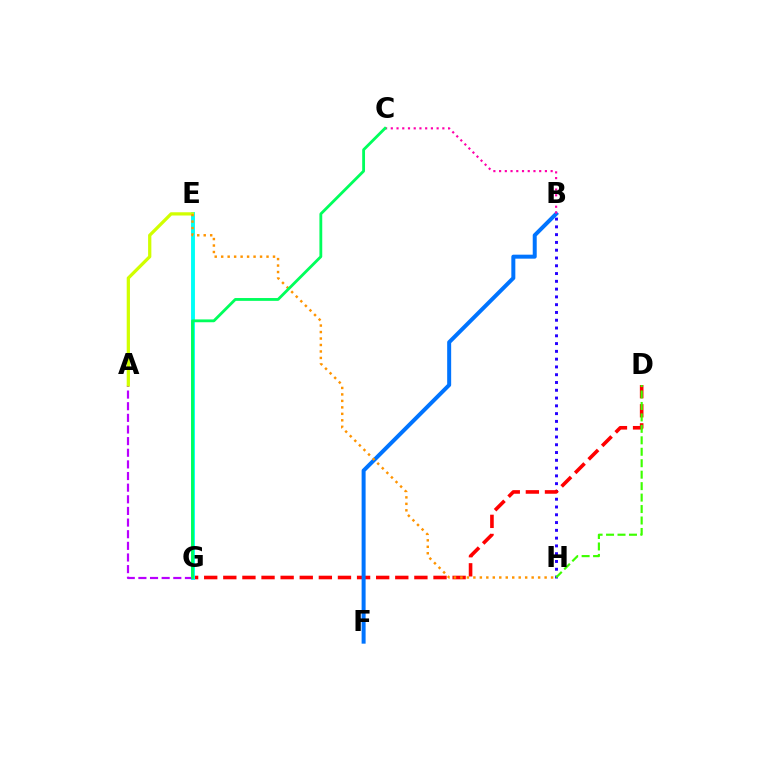{('B', 'H'): [{'color': '#2500ff', 'line_style': 'dotted', 'thickness': 2.11}], ('D', 'G'): [{'color': '#ff0000', 'line_style': 'dashed', 'thickness': 2.6}], ('E', 'G'): [{'color': '#00fff6', 'line_style': 'solid', 'thickness': 2.8}], ('B', 'F'): [{'color': '#0074ff', 'line_style': 'solid', 'thickness': 2.87}], ('B', 'C'): [{'color': '#ff00ac', 'line_style': 'dotted', 'thickness': 1.56}], ('A', 'G'): [{'color': '#b900ff', 'line_style': 'dashed', 'thickness': 1.58}], ('A', 'E'): [{'color': '#d1ff00', 'line_style': 'solid', 'thickness': 2.34}], ('E', 'H'): [{'color': '#ff9400', 'line_style': 'dotted', 'thickness': 1.76}], ('D', 'H'): [{'color': '#3dff00', 'line_style': 'dashed', 'thickness': 1.56}], ('C', 'G'): [{'color': '#00ff5c', 'line_style': 'solid', 'thickness': 2.03}]}